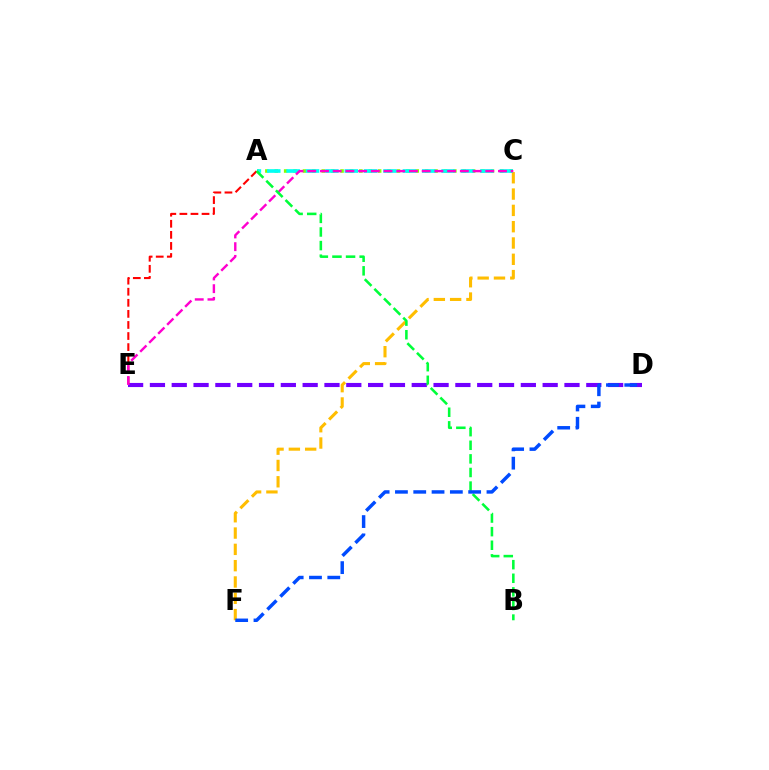{('A', 'C'): [{'color': '#84ff00', 'line_style': 'dotted', 'thickness': 2.55}, {'color': '#00fff6', 'line_style': 'dashed', 'thickness': 2.63}], ('C', 'F'): [{'color': '#ffbd00', 'line_style': 'dashed', 'thickness': 2.22}], ('D', 'E'): [{'color': '#7200ff', 'line_style': 'dashed', 'thickness': 2.96}], ('A', 'E'): [{'color': '#ff0000', 'line_style': 'dashed', 'thickness': 1.5}], ('C', 'E'): [{'color': '#ff00cf', 'line_style': 'dashed', 'thickness': 1.73}], ('A', 'B'): [{'color': '#00ff39', 'line_style': 'dashed', 'thickness': 1.85}], ('D', 'F'): [{'color': '#004bff', 'line_style': 'dashed', 'thickness': 2.49}]}